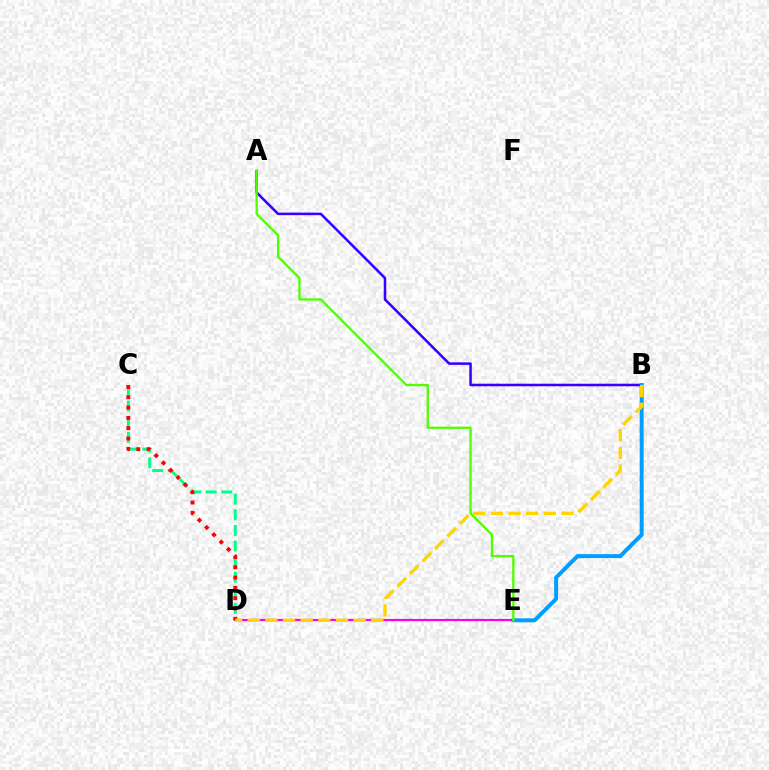{('A', 'B'): [{'color': '#3700ff', 'line_style': 'solid', 'thickness': 1.84}], ('B', 'E'): [{'color': '#009eff', 'line_style': 'solid', 'thickness': 2.85}], ('D', 'E'): [{'color': '#ff00ed', 'line_style': 'solid', 'thickness': 1.57}], ('C', 'D'): [{'color': '#00ff86', 'line_style': 'dashed', 'thickness': 2.12}, {'color': '#ff0000', 'line_style': 'dotted', 'thickness': 2.8}], ('A', 'E'): [{'color': '#4fff00', 'line_style': 'solid', 'thickness': 1.66}], ('B', 'D'): [{'color': '#ffd500', 'line_style': 'dashed', 'thickness': 2.4}]}